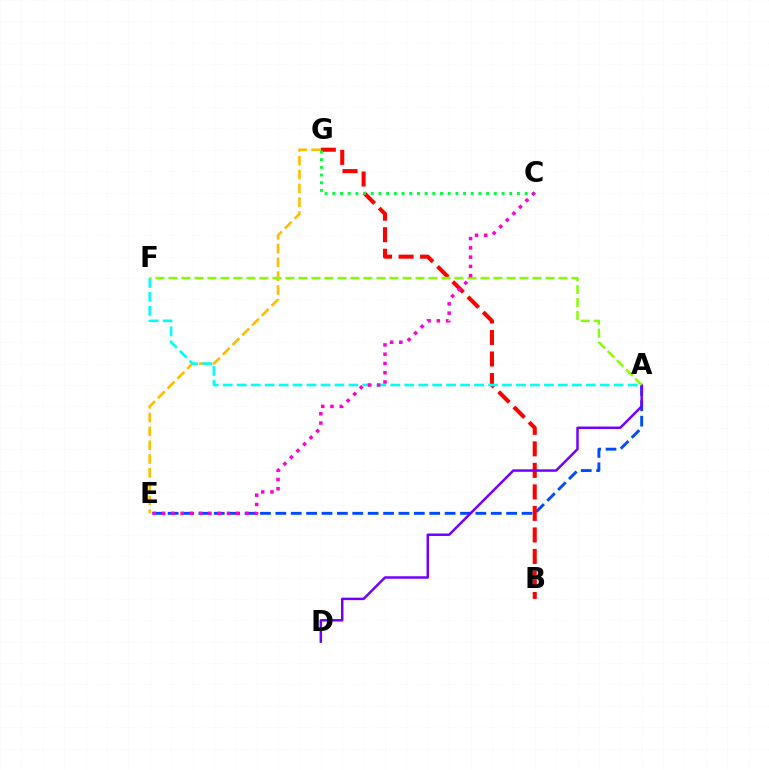{('A', 'E'): [{'color': '#004bff', 'line_style': 'dashed', 'thickness': 2.09}], ('B', 'G'): [{'color': '#ff0000', 'line_style': 'dashed', 'thickness': 2.92}], ('E', 'G'): [{'color': '#ffbd00', 'line_style': 'dashed', 'thickness': 1.88}], ('C', 'G'): [{'color': '#00ff39', 'line_style': 'dotted', 'thickness': 2.09}], ('A', 'D'): [{'color': '#7200ff', 'line_style': 'solid', 'thickness': 1.79}], ('A', 'F'): [{'color': '#00fff6', 'line_style': 'dashed', 'thickness': 1.9}, {'color': '#84ff00', 'line_style': 'dashed', 'thickness': 1.77}], ('C', 'E'): [{'color': '#ff00cf', 'line_style': 'dotted', 'thickness': 2.52}]}